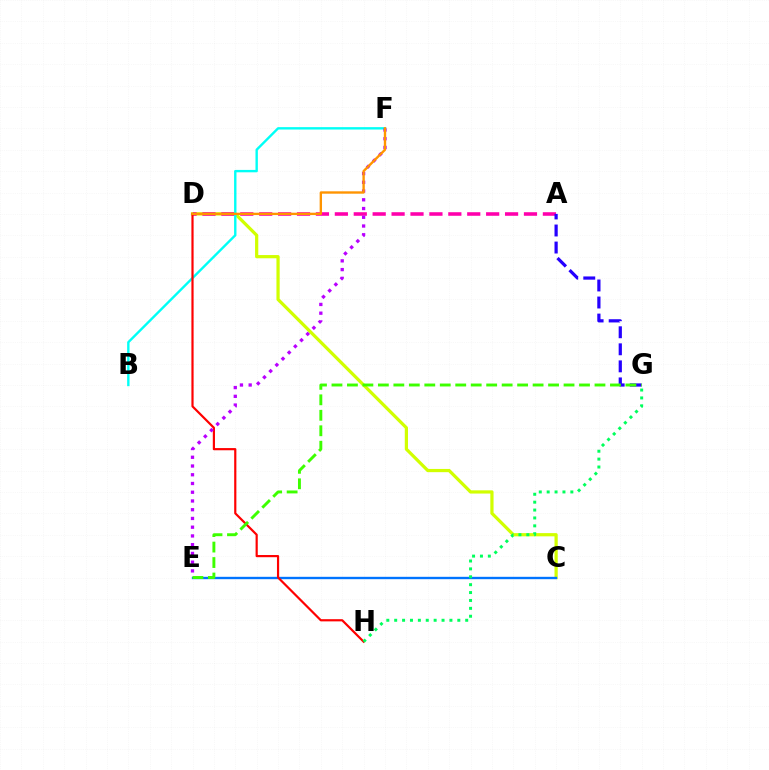{('C', 'D'): [{'color': '#d1ff00', 'line_style': 'solid', 'thickness': 2.32}], ('A', 'D'): [{'color': '#ff00ac', 'line_style': 'dashed', 'thickness': 2.57}], ('B', 'F'): [{'color': '#00fff6', 'line_style': 'solid', 'thickness': 1.72}], ('A', 'G'): [{'color': '#2500ff', 'line_style': 'dashed', 'thickness': 2.32}], ('C', 'E'): [{'color': '#0074ff', 'line_style': 'solid', 'thickness': 1.7}], ('D', 'H'): [{'color': '#ff0000', 'line_style': 'solid', 'thickness': 1.58}], ('E', 'F'): [{'color': '#b900ff', 'line_style': 'dotted', 'thickness': 2.37}], ('E', 'G'): [{'color': '#3dff00', 'line_style': 'dashed', 'thickness': 2.1}], ('D', 'F'): [{'color': '#ff9400', 'line_style': 'solid', 'thickness': 1.71}], ('G', 'H'): [{'color': '#00ff5c', 'line_style': 'dotted', 'thickness': 2.14}]}